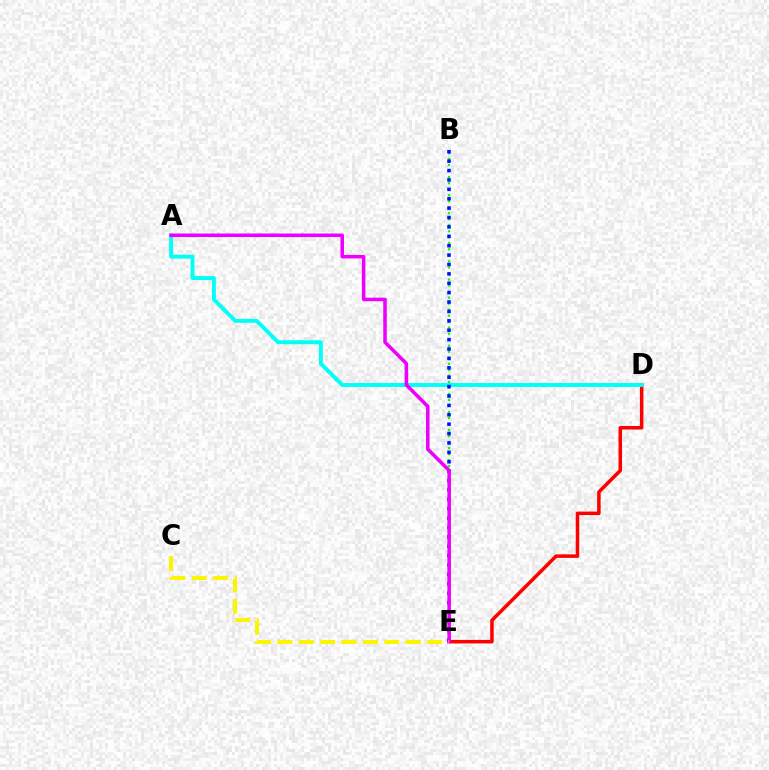{('D', 'E'): [{'color': '#ff0000', 'line_style': 'solid', 'thickness': 2.53}], ('A', 'D'): [{'color': '#00fff6', 'line_style': 'solid', 'thickness': 2.82}], ('B', 'E'): [{'color': '#08ff00', 'line_style': 'dotted', 'thickness': 1.64}, {'color': '#0010ff', 'line_style': 'dotted', 'thickness': 2.55}], ('A', 'E'): [{'color': '#ee00ff', 'line_style': 'solid', 'thickness': 2.54}], ('C', 'E'): [{'color': '#fcf500', 'line_style': 'dashed', 'thickness': 2.9}]}